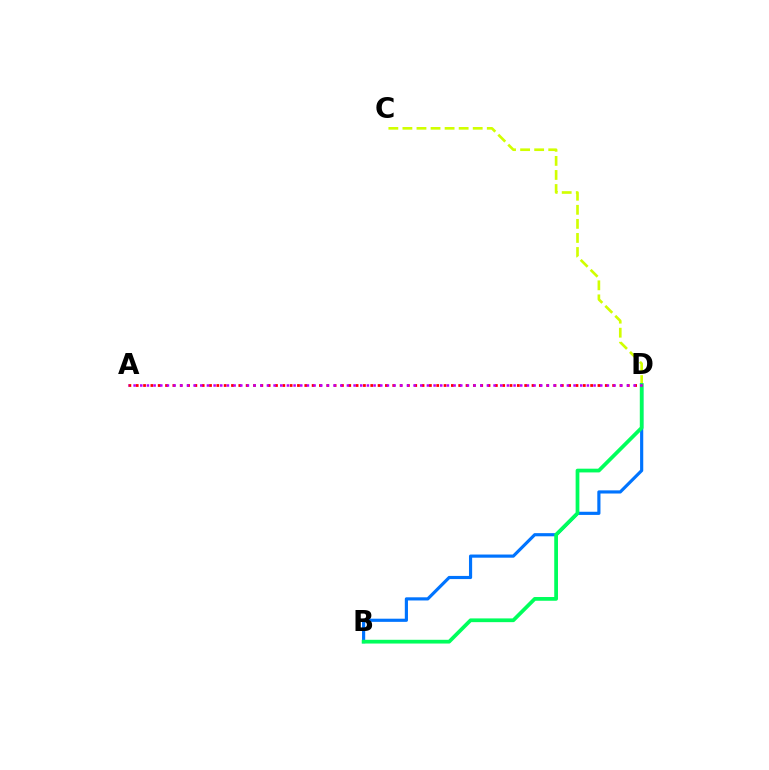{('C', 'D'): [{'color': '#d1ff00', 'line_style': 'dashed', 'thickness': 1.91}], ('B', 'D'): [{'color': '#0074ff', 'line_style': 'solid', 'thickness': 2.27}, {'color': '#00ff5c', 'line_style': 'solid', 'thickness': 2.69}], ('A', 'D'): [{'color': '#ff0000', 'line_style': 'dotted', 'thickness': 1.99}, {'color': '#b900ff', 'line_style': 'dotted', 'thickness': 1.81}]}